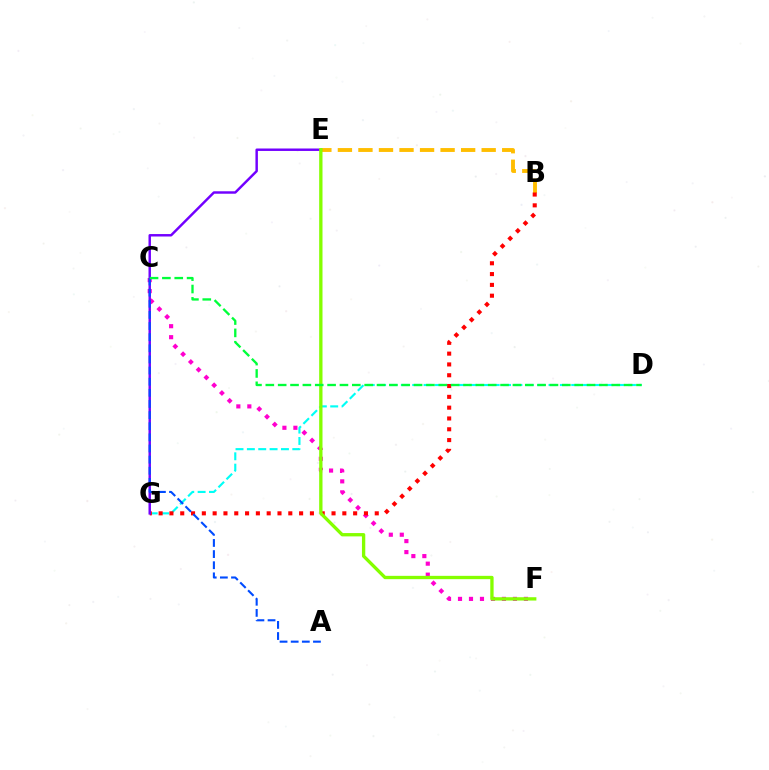{('C', 'F'): [{'color': '#ff00cf', 'line_style': 'dotted', 'thickness': 2.98}], ('B', 'E'): [{'color': '#ffbd00', 'line_style': 'dashed', 'thickness': 2.79}], ('D', 'G'): [{'color': '#00fff6', 'line_style': 'dashed', 'thickness': 1.54}], ('B', 'G'): [{'color': '#ff0000', 'line_style': 'dotted', 'thickness': 2.94}], ('E', 'G'): [{'color': '#7200ff', 'line_style': 'solid', 'thickness': 1.77}], ('A', 'C'): [{'color': '#004bff', 'line_style': 'dashed', 'thickness': 1.51}], ('E', 'F'): [{'color': '#84ff00', 'line_style': 'solid', 'thickness': 2.39}], ('C', 'D'): [{'color': '#00ff39', 'line_style': 'dashed', 'thickness': 1.68}]}